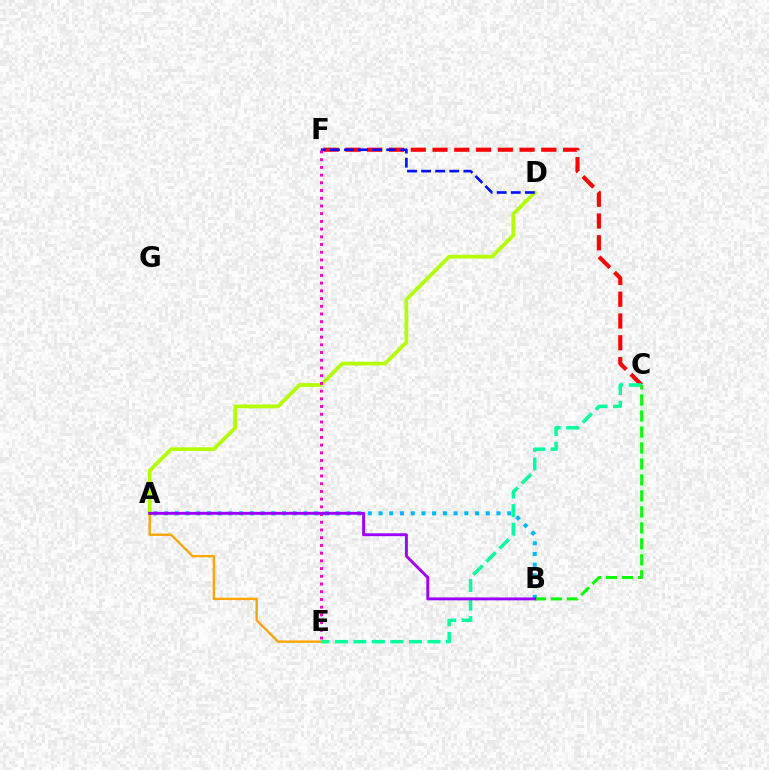{('A', 'D'): [{'color': '#b3ff00', 'line_style': 'solid', 'thickness': 2.69}], ('C', 'F'): [{'color': '#ff0000', 'line_style': 'dashed', 'thickness': 2.96}], ('A', 'B'): [{'color': '#00b5ff', 'line_style': 'dotted', 'thickness': 2.91}, {'color': '#9b00ff', 'line_style': 'solid', 'thickness': 2.09}], ('C', 'E'): [{'color': '#00ff9d', 'line_style': 'dashed', 'thickness': 2.52}], ('B', 'C'): [{'color': '#08ff00', 'line_style': 'dashed', 'thickness': 2.17}], ('D', 'F'): [{'color': '#0010ff', 'line_style': 'dashed', 'thickness': 1.91}], ('E', 'F'): [{'color': '#ff00bd', 'line_style': 'dotted', 'thickness': 2.1}], ('A', 'E'): [{'color': '#ffa500', 'line_style': 'solid', 'thickness': 1.72}]}